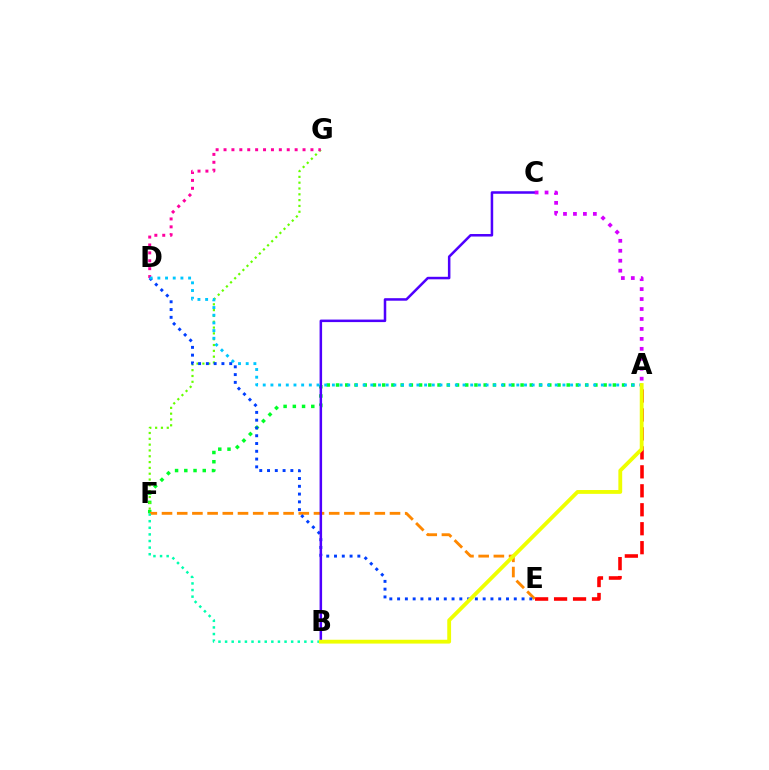{('A', 'F'): [{'color': '#00ff27', 'line_style': 'dotted', 'thickness': 2.51}], ('A', 'E'): [{'color': '#ff0000', 'line_style': 'dashed', 'thickness': 2.58}], ('F', 'G'): [{'color': '#66ff00', 'line_style': 'dotted', 'thickness': 1.58}], ('E', 'F'): [{'color': '#ff8800', 'line_style': 'dashed', 'thickness': 2.06}], ('D', 'E'): [{'color': '#003fff', 'line_style': 'dotted', 'thickness': 2.11}], ('D', 'G'): [{'color': '#ff00a0', 'line_style': 'dotted', 'thickness': 2.15}], ('B', 'C'): [{'color': '#4f00ff', 'line_style': 'solid', 'thickness': 1.81}], ('A', 'D'): [{'color': '#00c7ff', 'line_style': 'dotted', 'thickness': 2.09}], ('B', 'F'): [{'color': '#00ffaf', 'line_style': 'dotted', 'thickness': 1.8}], ('A', 'B'): [{'color': '#eeff00', 'line_style': 'solid', 'thickness': 2.76}], ('A', 'C'): [{'color': '#d600ff', 'line_style': 'dotted', 'thickness': 2.7}]}